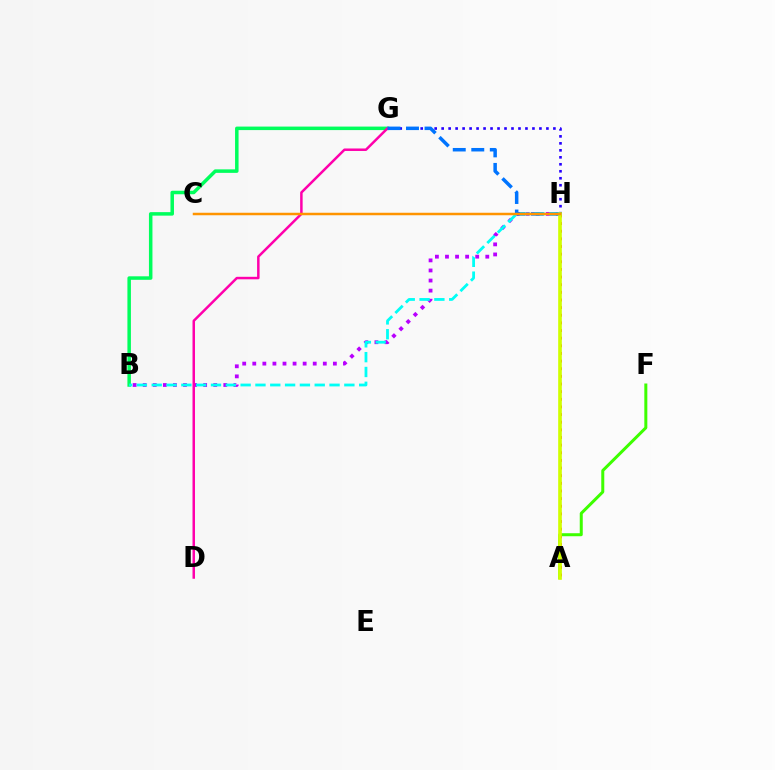{('A', 'F'): [{'color': '#3dff00', 'line_style': 'solid', 'thickness': 2.17}], ('A', 'H'): [{'color': '#ff0000', 'line_style': 'dotted', 'thickness': 2.08}, {'color': '#d1ff00', 'line_style': 'solid', 'thickness': 2.64}], ('G', 'H'): [{'color': '#2500ff', 'line_style': 'dotted', 'thickness': 1.9}, {'color': '#0074ff', 'line_style': 'dashed', 'thickness': 2.52}], ('B', 'G'): [{'color': '#00ff5c', 'line_style': 'solid', 'thickness': 2.52}], ('B', 'H'): [{'color': '#b900ff', 'line_style': 'dotted', 'thickness': 2.74}, {'color': '#00fff6', 'line_style': 'dashed', 'thickness': 2.01}], ('D', 'G'): [{'color': '#ff00ac', 'line_style': 'solid', 'thickness': 1.79}], ('C', 'H'): [{'color': '#ff9400', 'line_style': 'solid', 'thickness': 1.79}]}